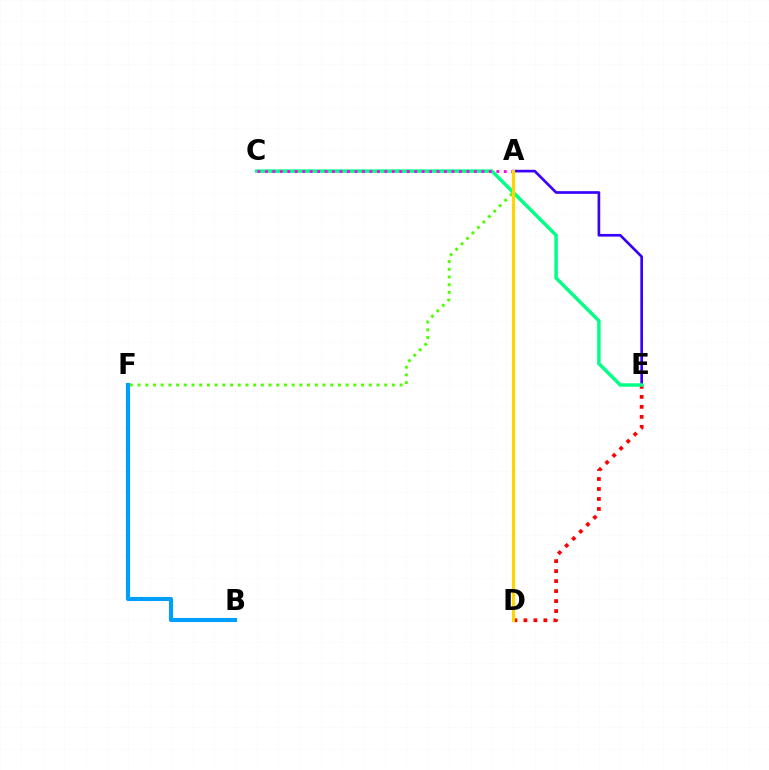{('B', 'F'): [{'color': '#009eff', 'line_style': 'solid', 'thickness': 2.95}], ('A', 'F'): [{'color': '#4fff00', 'line_style': 'dotted', 'thickness': 2.09}], ('D', 'E'): [{'color': '#ff0000', 'line_style': 'dotted', 'thickness': 2.71}], ('A', 'E'): [{'color': '#3700ff', 'line_style': 'solid', 'thickness': 1.92}], ('C', 'E'): [{'color': '#00ff86', 'line_style': 'solid', 'thickness': 2.49}], ('A', 'C'): [{'color': '#ff00ed', 'line_style': 'dotted', 'thickness': 2.03}], ('A', 'D'): [{'color': '#ffd500', 'line_style': 'solid', 'thickness': 2.26}]}